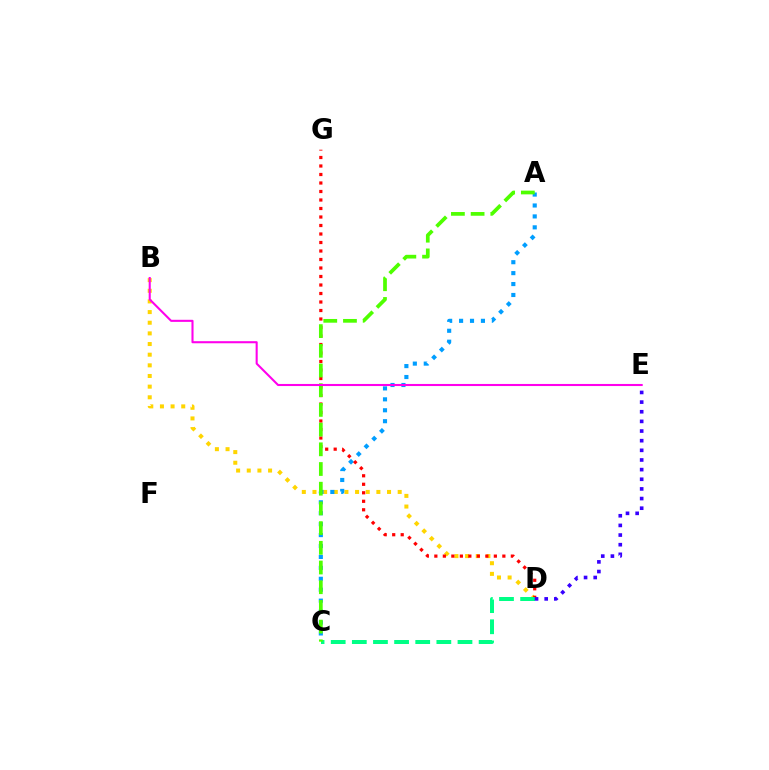{('B', 'D'): [{'color': '#ffd500', 'line_style': 'dotted', 'thickness': 2.89}], ('A', 'C'): [{'color': '#009eff', 'line_style': 'dotted', 'thickness': 2.97}, {'color': '#4fff00', 'line_style': 'dashed', 'thickness': 2.68}], ('D', 'G'): [{'color': '#ff0000', 'line_style': 'dotted', 'thickness': 2.31}], ('C', 'D'): [{'color': '#00ff86', 'line_style': 'dashed', 'thickness': 2.87}], ('D', 'E'): [{'color': '#3700ff', 'line_style': 'dotted', 'thickness': 2.62}], ('B', 'E'): [{'color': '#ff00ed', 'line_style': 'solid', 'thickness': 1.5}]}